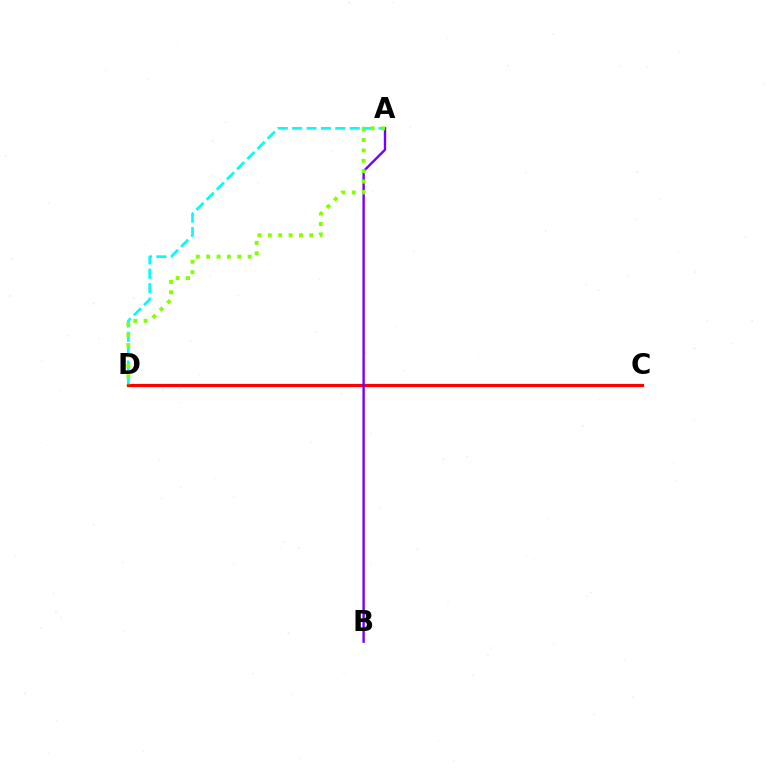{('A', 'D'): [{'color': '#00fff6', 'line_style': 'dashed', 'thickness': 1.95}, {'color': '#84ff00', 'line_style': 'dotted', 'thickness': 2.82}], ('C', 'D'): [{'color': '#ff0000', 'line_style': 'solid', 'thickness': 2.29}], ('A', 'B'): [{'color': '#7200ff', 'line_style': 'solid', 'thickness': 1.71}]}